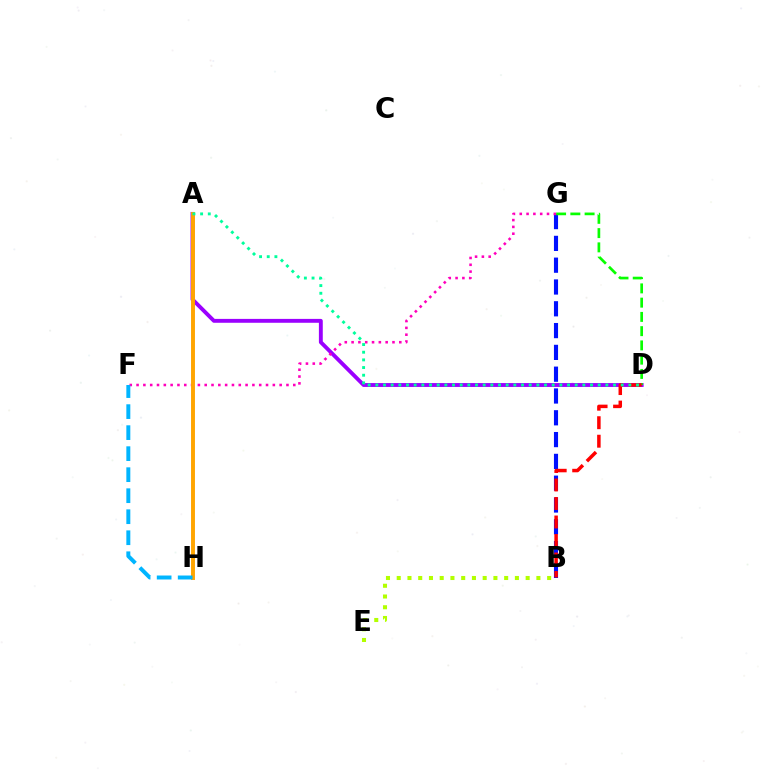{('B', 'G'): [{'color': '#0010ff', 'line_style': 'dashed', 'thickness': 2.96}], ('B', 'E'): [{'color': '#b3ff00', 'line_style': 'dotted', 'thickness': 2.92}], ('A', 'D'): [{'color': '#9b00ff', 'line_style': 'solid', 'thickness': 2.8}, {'color': '#00ff9d', 'line_style': 'dotted', 'thickness': 2.08}], ('D', 'G'): [{'color': '#08ff00', 'line_style': 'dashed', 'thickness': 1.94}], ('F', 'G'): [{'color': '#ff00bd', 'line_style': 'dotted', 'thickness': 1.85}], ('B', 'D'): [{'color': '#ff0000', 'line_style': 'dashed', 'thickness': 2.51}], ('A', 'H'): [{'color': '#ffa500', 'line_style': 'solid', 'thickness': 2.83}], ('F', 'H'): [{'color': '#00b5ff', 'line_style': 'dashed', 'thickness': 2.86}]}